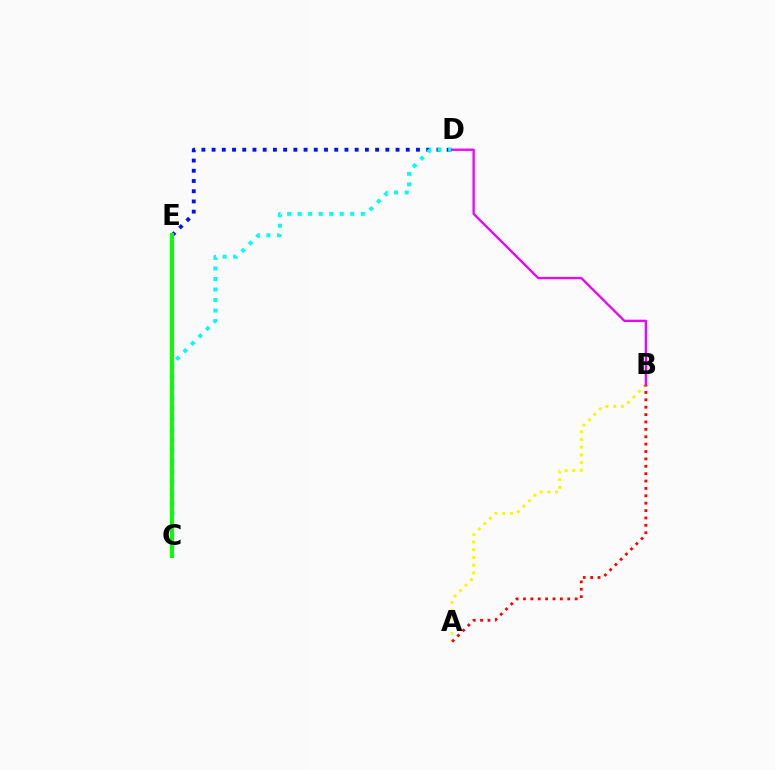{('D', 'E'): [{'color': '#0010ff', 'line_style': 'dotted', 'thickness': 2.78}], ('C', 'D'): [{'color': '#00fff6', 'line_style': 'dotted', 'thickness': 2.86}], ('A', 'B'): [{'color': '#fcf500', 'line_style': 'dotted', 'thickness': 2.09}, {'color': '#ff0000', 'line_style': 'dotted', 'thickness': 2.01}], ('C', 'E'): [{'color': '#08ff00', 'line_style': 'solid', 'thickness': 2.87}], ('B', 'D'): [{'color': '#ee00ff', 'line_style': 'solid', 'thickness': 1.65}]}